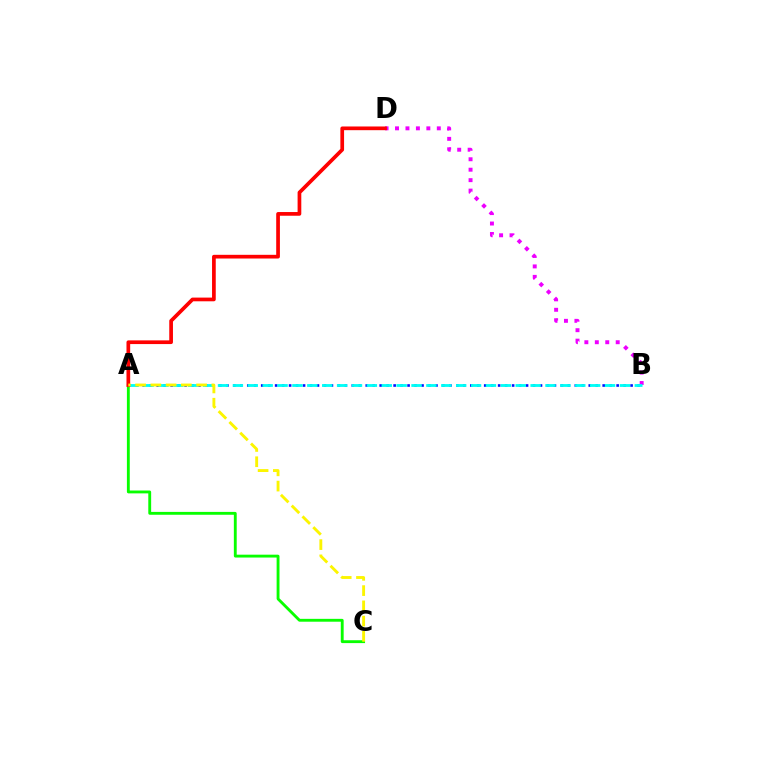{('A', 'B'): [{'color': '#0010ff', 'line_style': 'dotted', 'thickness': 1.89}, {'color': '#00fff6', 'line_style': 'dashed', 'thickness': 2.02}], ('B', 'D'): [{'color': '#ee00ff', 'line_style': 'dotted', 'thickness': 2.84}], ('A', 'C'): [{'color': '#08ff00', 'line_style': 'solid', 'thickness': 2.06}, {'color': '#fcf500', 'line_style': 'dashed', 'thickness': 2.07}], ('A', 'D'): [{'color': '#ff0000', 'line_style': 'solid', 'thickness': 2.67}]}